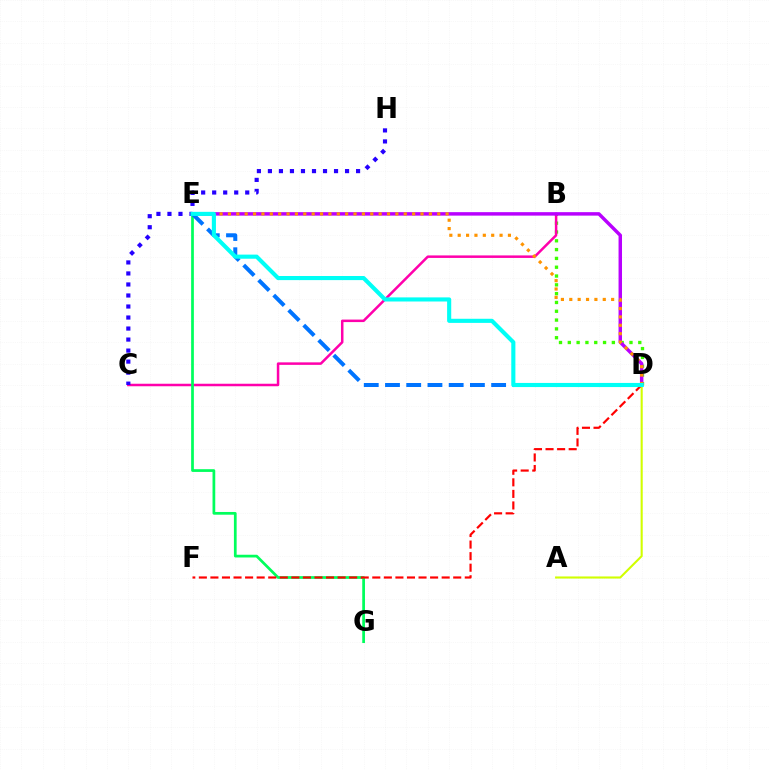{('A', 'D'): [{'color': '#d1ff00', 'line_style': 'solid', 'thickness': 1.51}], ('B', 'D'): [{'color': '#3dff00', 'line_style': 'dotted', 'thickness': 2.39}], ('B', 'C'): [{'color': '#ff00ac', 'line_style': 'solid', 'thickness': 1.81}], ('D', 'E'): [{'color': '#b900ff', 'line_style': 'solid', 'thickness': 2.49}, {'color': '#ff9400', 'line_style': 'dotted', 'thickness': 2.27}, {'color': '#0074ff', 'line_style': 'dashed', 'thickness': 2.88}, {'color': '#00fff6', 'line_style': 'solid', 'thickness': 2.96}], ('E', 'G'): [{'color': '#00ff5c', 'line_style': 'solid', 'thickness': 1.96}], ('D', 'F'): [{'color': '#ff0000', 'line_style': 'dashed', 'thickness': 1.57}], ('C', 'H'): [{'color': '#2500ff', 'line_style': 'dotted', 'thickness': 2.99}]}